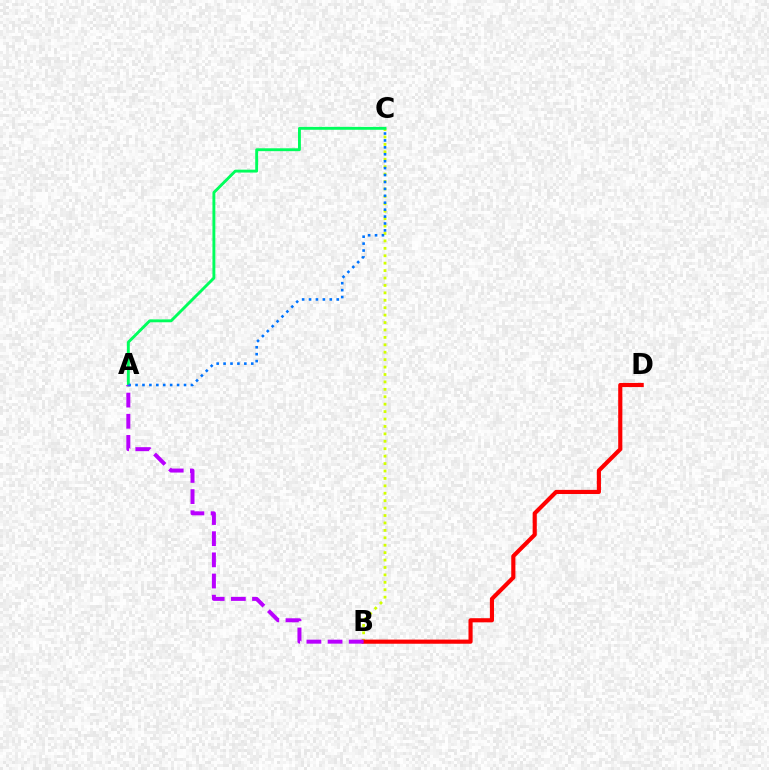{('B', 'C'): [{'color': '#d1ff00', 'line_style': 'dotted', 'thickness': 2.02}], ('A', 'C'): [{'color': '#00ff5c', 'line_style': 'solid', 'thickness': 2.08}, {'color': '#0074ff', 'line_style': 'dotted', 'thickness': 1.88}], ('B', 'D'): [{'color': '#ff0000', 'line_style': 'solid', 'thickness': 2.98}], ('A', 'B'): [{'color': '#b900ff', 'line_style': 'dashed', 'thickness': 2.87}]}